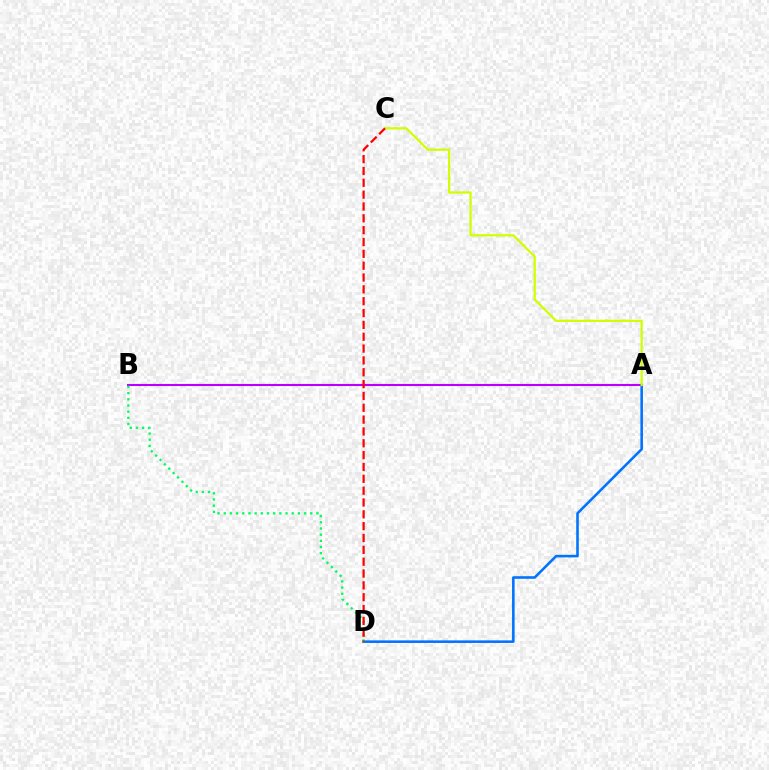{('A', 'B'): [{'color': '#b900ff', 'line_style': 'solid', 'thickness': 1.51}], ('A', 'D'): [{'color': '#0074ff', 'line_style': 'solid', 'thickness': 1.86}], ('A', 'C'): [{'color': '#d1ff00', 'line_style': 'solid', 'thickness': 1.61}], ('B', 'D'): [{'color': '#00ff5c', 'line_style': 'dotted', 'thickness': 1.68}], ('C', 'D'): [{'color': '#ff0000', 'line_style': 'dashed', 'thickness': 1.61}]}